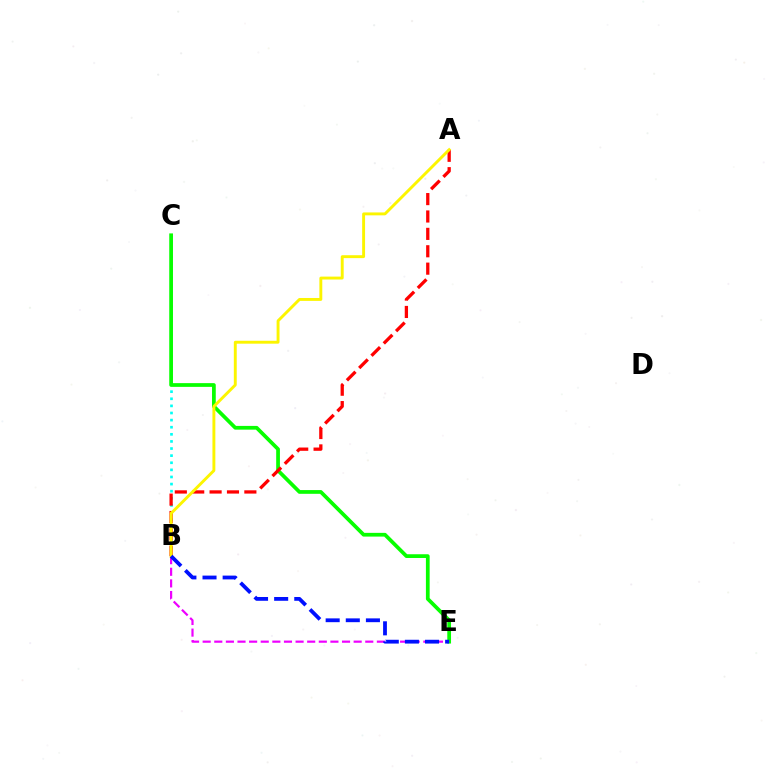{('B', 'C'): [{'color': '#00fff6', 'line_style': 'dotted', 'thickness': 1.93}], ('B', 'E'): [{'color': '#ee00ff', 'line_style': 'dashed', 'thickness': 1.58}, {'color': '#0010ff', 'line_style': 'dashed', 'thickness': 2.73}], ('C', 'E'): [{'color': '#08ff00', 'line_style': 'solid', 'thickness': 2.69}], ('A', 'B'): [{'color': '#ff0000', 'line_style': 'dashed', 'thickness': 2.36}, {'color': '#fcf500', 'line_style': 'solid', 'thickness': 2.09}]}